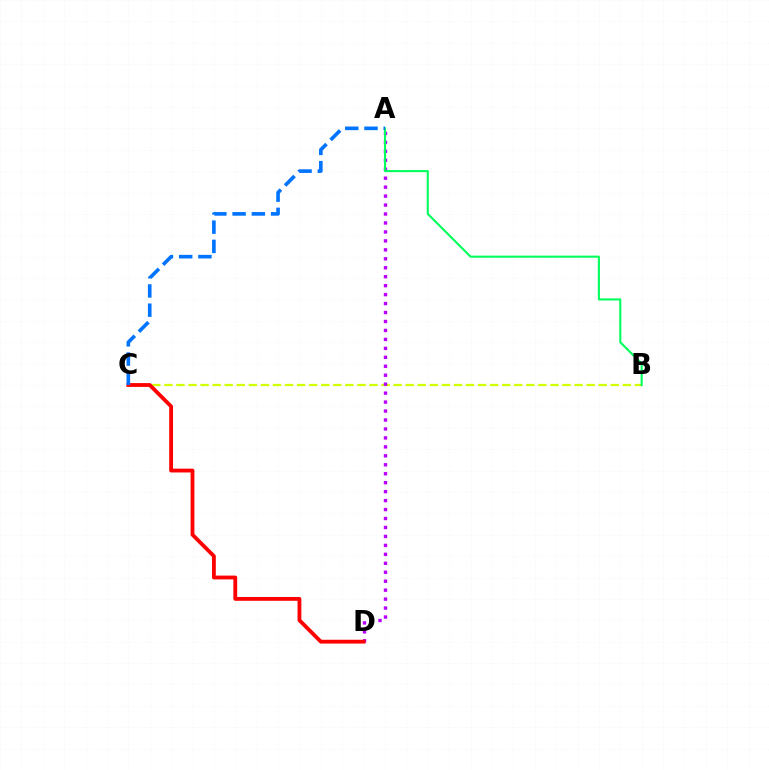{('B', 'C'): [{'color': '#d1ff00', 'line_style': 'dashed', 'thickness': 1.64}], ('A', 'D'): [{'color': '#b900ff', 'line_style': 'dotted', 'thickness': 2.43}], ('C', 'D'): [{'color': '#ff0000', 'line_style': 'solid', 'thickness': 2.75}], ('A', 'B'): [{'color': '#00ff5c', 'line_style': 'solid', 'thickness': 1.51}], ('A', 'C'): [{'color': '#0074ff', 'line_style': 'dashed', 'thickness': 2.61}]}